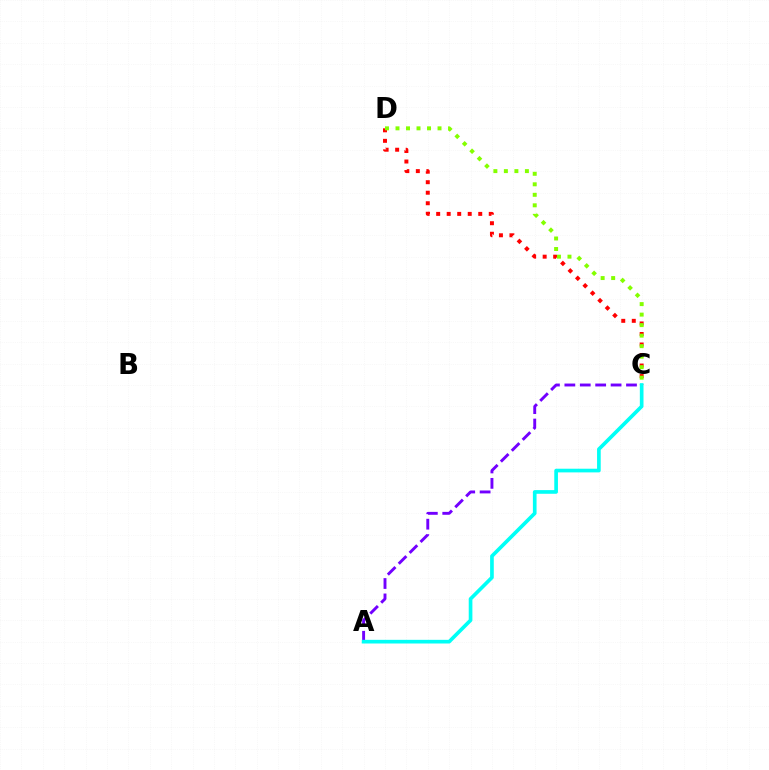{('A', 'C'): [{'color': '#7200ff', 'line_style': 'dashed', 'thickness': 2.09}, {'color': '#00fff6', 'line_style': 'solid', 'thickness': 2.64}], ('C', 'D'): [{'color': '#ff0000', 'line_style': 'dotted', 'thickness': 2.86}, {'color': '#84ff00', 'line_style': 'dotted', 'thickness': 2.86}]}